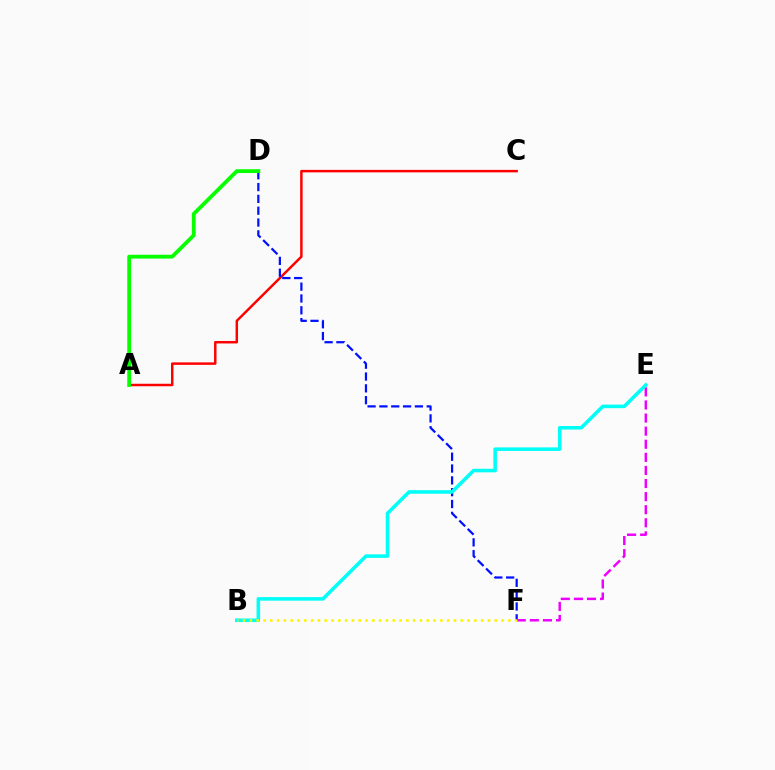{('E', 'F'): [{'color': '#ee00ff', 'line_style': 'dashed', 'thickness': 1.78}], ('A', 'C'): [{'color': '#ff0000', 'line_style': 'solid', 'thickness': 1.78}], ('D', 'F'): [{'color': '#0010ff', 'line_style': 'dashed', 'thickness': 1.61}], ('B', 'E'): [{'color': '#00fff6', 'line_style': 'solid', 'thickness': 2.56}], ('A', 'D'): [{'color': '#08ff00', 'line_style': 'solid', 'thickness': 2.75}], ('B', 'F'): [{'color': '#fcf500', 'line_style': 'dotted', 'thickness': 1.85}]}